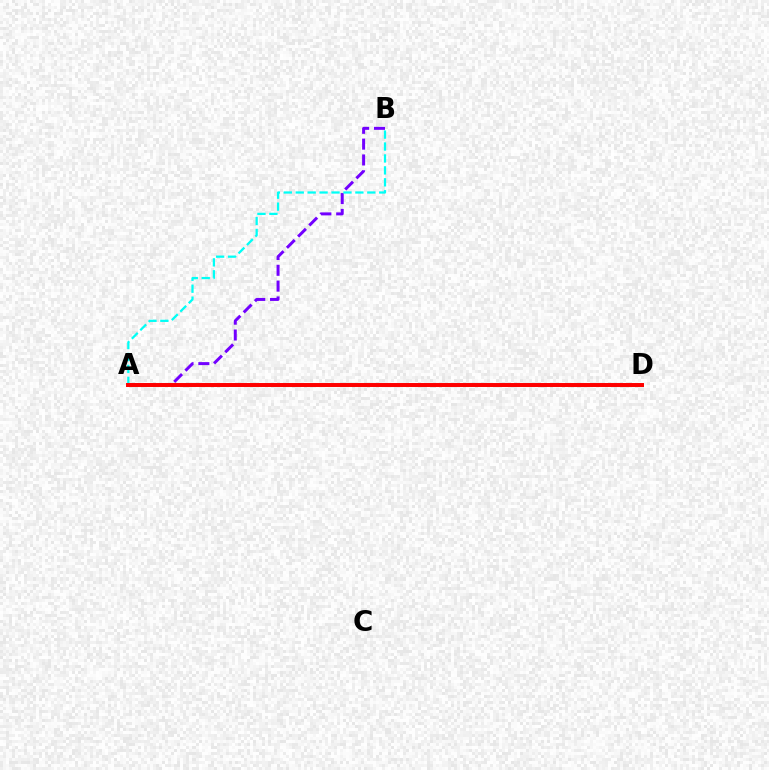{('A', 'B'): [{'color': '#7200ff', 'line_style': 'dashed', 'thickness': 2.15}, {'color': '#00fff6', 'line_style': 'dashed', 'thickness': 1.62}], ('A', 'D'): [{'color': '#84ff00', 'line_style': 'solid', 'thickness': 1.89}, {'color': '#ff0000', 'line_style': 'solid', 'thickness': 2.84}]}